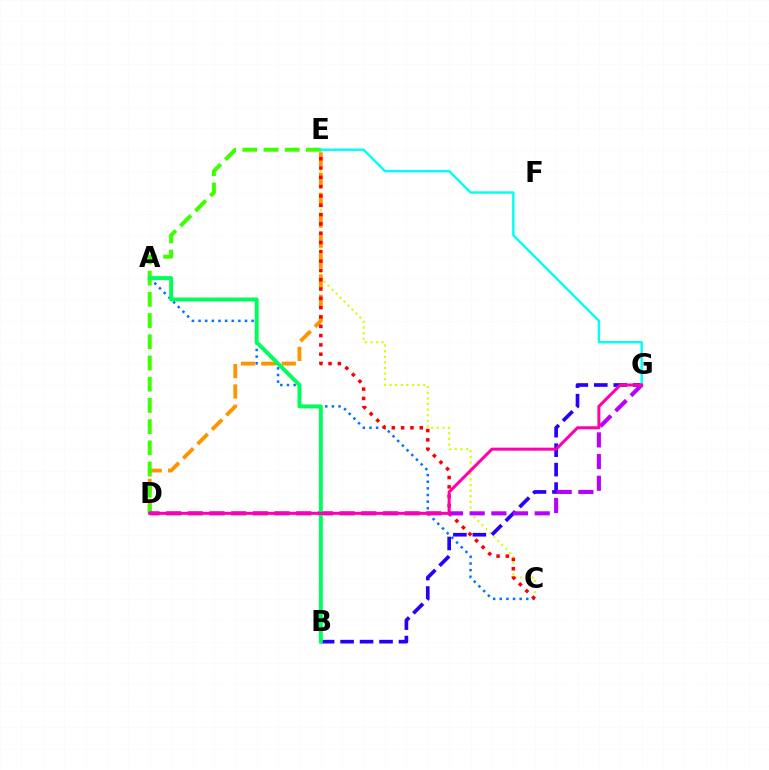{('C', 'E'): [{'color': '#d1ff00', 'line_style': 'dotted', 'thickness': 1.53}, {'color': '#ff0000', 'line_style': 'dotted', 'thickness': 2.53}], ('A', 'C'): [{'color': '#0074ff', 'line_style': 'dotted', 'thickness': 1.8}], ('D', 'E'): [{'color': '#ff9400', 'line_style': 'dashed', 'thickness': 2.76}, {'color': '#3dff00', 'line_style': 'dashed', 'thickness': 2.88}], ('B', 'G'): [{'color': '#2500ff', 'line_style': 'dashed', 'thickness': 2.64}], ('D', 'G'): [{'color': '#b900ff', 'line_style': 'dashed', 'thickness': 2.95}, {'color': '#ff00ac', 'line_style': 'solid', 'thickness': 2.17}], ('A', 'B'): [{'color': '#00ff5c', 'line_style': 'solid', 'thickness': 2.83}], ('E', 'G'): [{'color': '#00fff6', 'line_style': 'solid', 'thickness': 1.72}]}